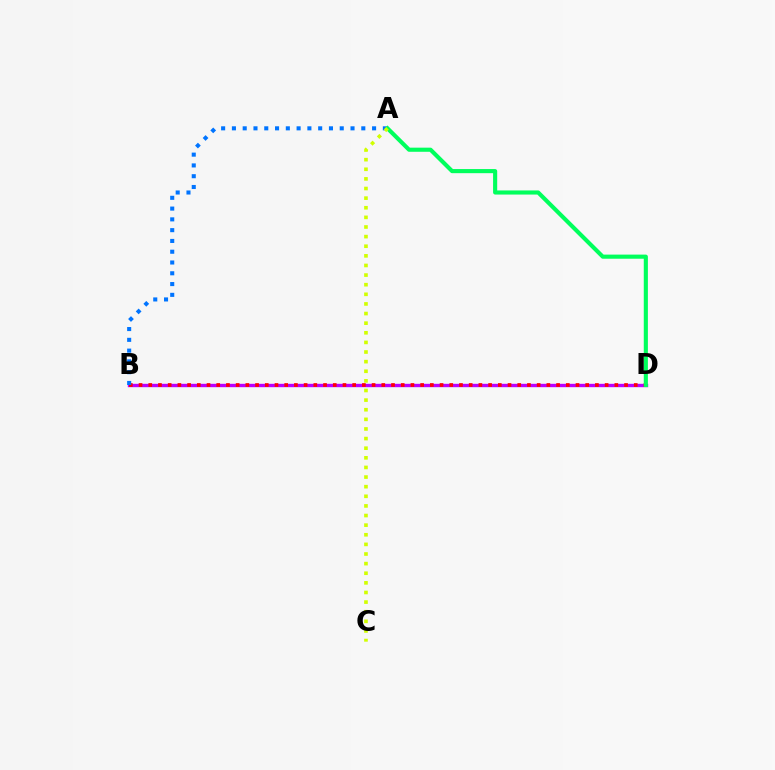{('B', 'D'): [{'color': '#b900ff', 'line_style': 'solid', 'thickness': 2.43}, {'color': '#ff0000', 'line_style': 'dotted', 'thickness': 2.64}], ('A', 'B'): [{'color': '#0074ff', 'line_style': 'dotted', 'thickness': 2.93}], ('A', 'D'): [{'color': '#00ff5c', 'line_style': 'solid', 'thickness': 2.96}], ('A', 'C'): [{'color': '#d1ff00', 'line_style': 'dotted', 'thickness': 2.61}]}